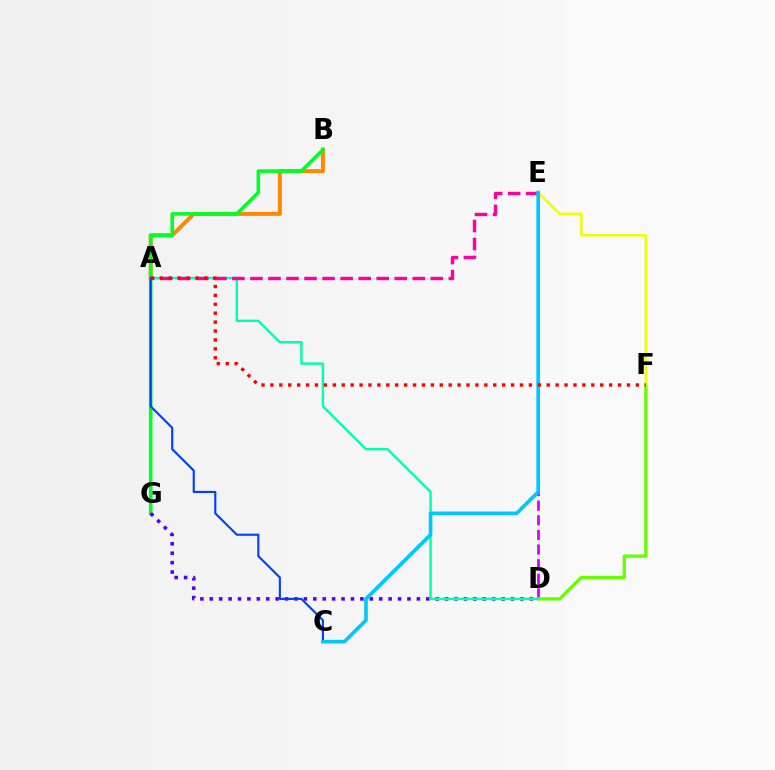{('D', 'E'): [{'color': '#d600ff', 'line_style': 'dashed', 'thickness': 1.99}], ('A', 'B'): [{'color': '#ff8800', 'line_style': 'solid', 'thickness': 2.85}], ('B', 'G'): [{'color': '#00ff27', 'line_style': 'solid', 'thickness': 2.58}], ('D', 'F'): [{'color': '#66ff00', 'line_style': 'solid', 'thickness': 2.38}], ('D', 'G'): [{'color': '#4f00ff', 'line_style': 'dotted', 'thickness': 2.56}], ('A', 'D'): [{'color': '#00ffaf', 'line_style': 'solid', 'thickness': 1.75}], ('A', 'C'): [{'color': '#003fff', 'line_style': 'solid', 'thickness': 1.54}], ('A', 'E'): [{'color': '#ff00a0', 'line_style': 'dashed', 'thickness': 2.45}], ('E', 'F'): [{'color': '#eeff00', 'line_style': 'solid', 'thickness': 1.82}], ('C', 'E'): [{'color': '#00c7ff', 'line_style': 'solid', 'thickness': 2.63}], ('A', 'F'): [{'color': '#ff0000', 'line_style': 'dotted', 'thickness': 2.42}]}